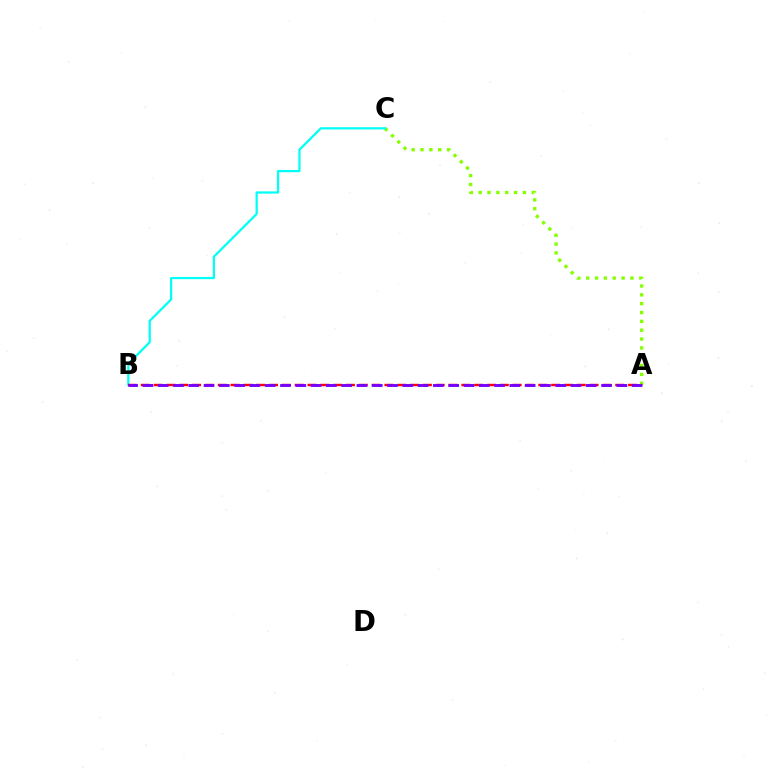{('A', 'C'): [{'color': '#84ff00', 'line_style': 'dotted', 'thickness': 2.4}], ('B', 'C'): [{'color': '#00fff6', 'line_style': 'solid', 'thickness': 1.61}], ('A', 'B'): [{'color': '#ff0000', 'line_style': 'dashed', 'thickness': 1.74}, {'color': '#7200ff', 'line_style': 'dashed', 'thickness': 2.08}]}